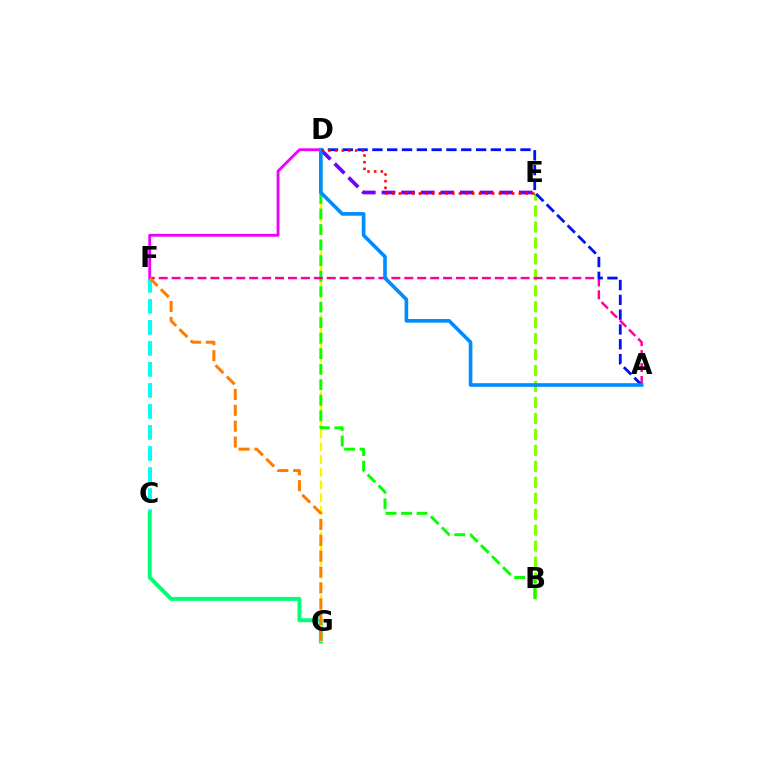{('C', 'F'): [{'color': '#00fff6', 'line_style': 'dashed', 'thickness': 2.86}], ('C', 'G'): [{'color': '#00ff74', 'line_style': 'solid', 'thickness': 2.83}], ('D', 'F'): [{'color': '#ee00ff', 'line_style': 'solid', 'thickness': 2.04}], ('B', 'E'): [{'color': '#84ff00', 'line_style': 'dashed', 'thickness': 2.17}], ('D', 'G'): [{'color': '#fcf500', 'line_style': 'dashed', 'thickness': 1.73}], ('B', 'D'): [{'color': '#08ff00', 'line_style': 'dashed', 'thickness': 2.11}], ('A', 'F'): [{'color': '#ff0094', 'line_style': 'dashed', 'thickness': 1.76}], ('D', 'E'): [{'color': '#7200ff', 'line_style': 'dashed', 'thickness': 2.66}, {'color': '#ff0000', 'line_style': 'dotted', 'thickness': 1.81}], ('A', 'D'): [{'color': '#0010ff', 'line_style': 'dashed', 'thickness': 2.01}, {'color': '#008cff', 'line_style': 'solid', 'thickness': 2.62}], ('F', 'G'): [{'color': '#ff7c00', 'line_style': 'dashed', 'thickness': 2.16}]}